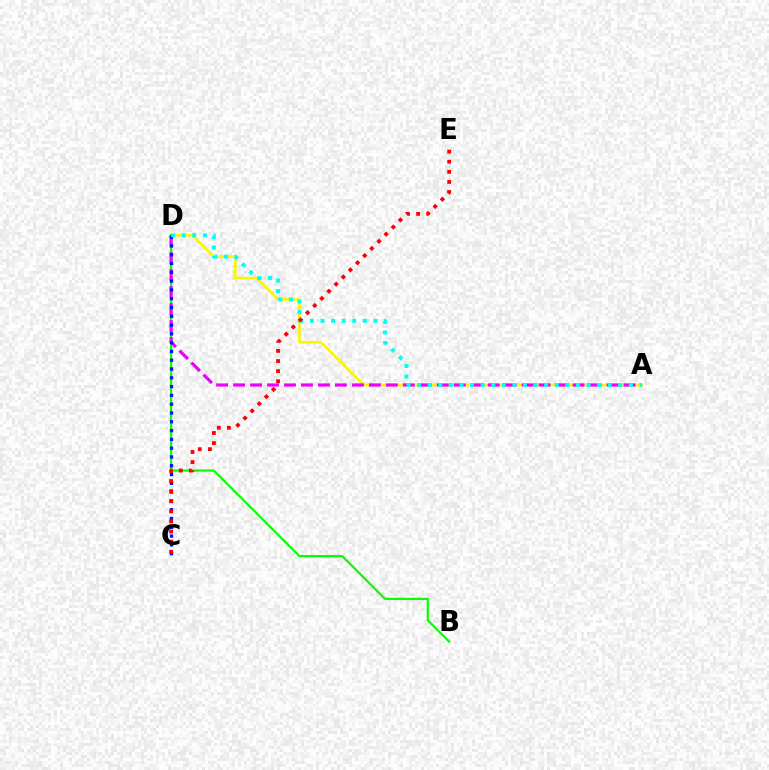{('A', 'D'): [{'color': '#fcf500', 'line_style': 'solid', 'thickness': 1.9}, {'color': '#ee00ff', 'line_style': 'dashed', 'thickness': 2.31}, {'color': '#00fff6', 'line_style': 'dotted', 'thickness': 2.88}], ('B', 'D'): [{'color': '#08ff00', 'line_style': 'solid', 'thickness': 1.59}], ('C', 'D'): [{'color': '#0010ff', 'line_style': 'dotted', 'thickness': 2.39}], ('C', 'E'): [{'color': '#ff0000', 'line_style': 'dotted', 'thickness': 2.74}]}